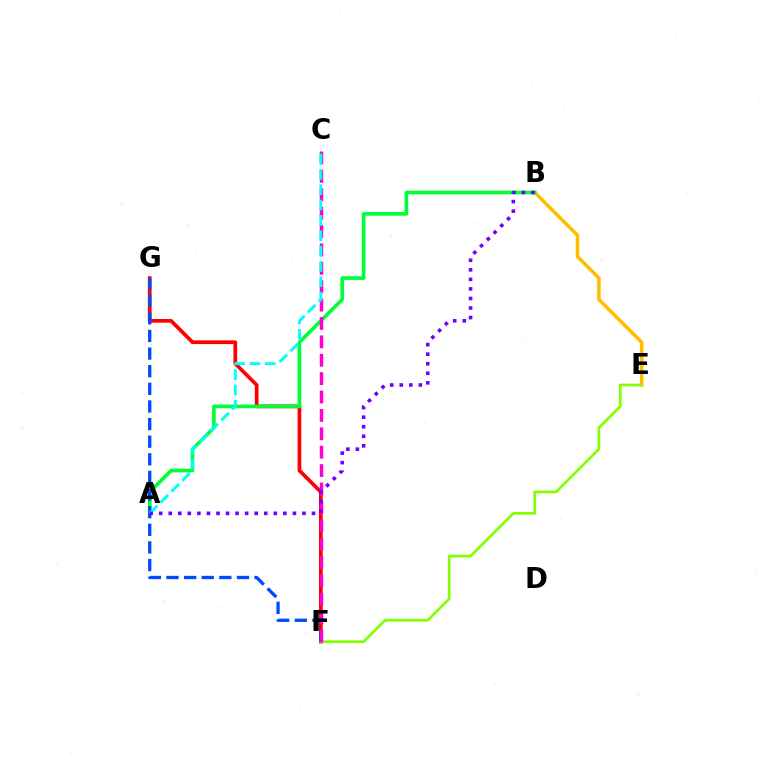{('B', 'E'): [{'color': '#ffbd00', 'line_style': 'solid', 'thickness': 2.54}], ('F', 'G'): [{'color': '#ff0000', 'line_style': 'solid', 'thickness': 2.67}, {'color': '#004bff', 'line_style': 'dashed', 'thickness': 2.39}], ('A', 'B'): [{'color': '#00ff39', 'line_style': 'solid', 'thickness': 2.63}, {'color': '#7200ff', 'line_style': 'dotted', 'thickness': 2.6}], ('E', 'F'): [{'color': '#84ff00', 'line_style': 'solid', 'thickness': 1.95}], ('C', 'F'): [{'color': '#ff00cf', 'line_style': 'dashed', 'thickness': 2.5}], ('A', 'C'): [{'color': '#00fff6', 'line_style': 'dashed', 'thickness': 2.08}]}